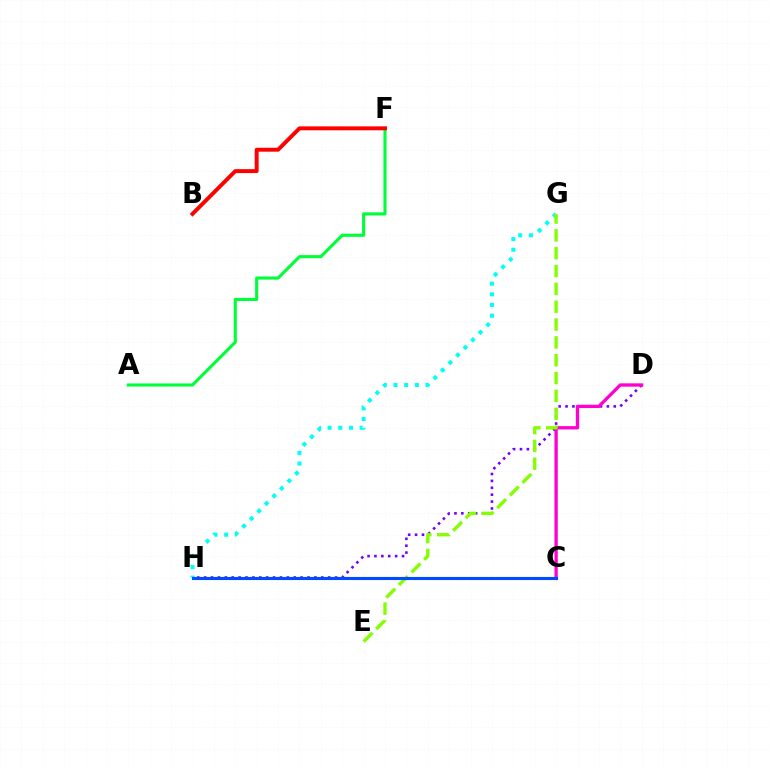{('D', 'H'): [{'color': '#7200ff', 'line_style': 'dotted', 'thickness': 1.87}], ('C', 'H'): [{'color': '#ffbd00', 'line_style': 'solid', 'thickness': 1.95}, {'color': '#004bff', 'line_style': 'solid', 'thickness': 2.24}], ('A', 'F'): [{'color': '#00ff39', 'line_style': 'solid', 'thickness': 2.24}], ('G', 'H'): [{'color': '#00fff6', 'line_style': 'dotted', 'thickness': 2.9}], ('B', 'F'): [{'color': '#ff0000', 'line_style': 'solid', 'thickness': 2.83}], ('C', 'D'): [{'color': '#ff00cf', 'line_style': 'solid', 'thickness': 2.38}], ('E', 'G'): [{'color': '#84ff00', 'line_style': 'dashed', 'thickness': 2.42}]}